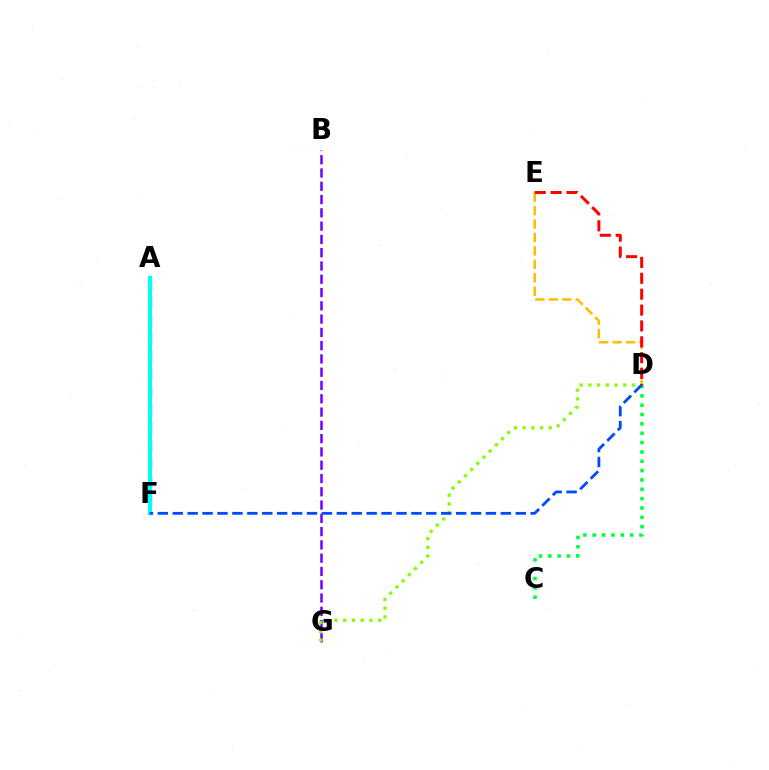{('A', 'F'): [{'color': '#ff00cf', 'line_style': 'dashed', 'thickness': 2.44}, {'color': '#00fff6', 'line_style': 'solid', 'thickness': 2.94}], ('D', 'E'): [{'color': '#ffbd00', 'line_style': 'dashed', 'thickness': 1.82}, {'color': '#ff0000', 'line_style': 'dashed', 'thickness': 2.16}], ('B', 'G'): [{'color': '#7200ff', 'line_style': 'dashed', 'thickness': 1.8}], ('C', 'D'): [{'color': '#00ff39', 'line_style': 'dotted', 'thickness': 2.54}], ('D', 'G'): [{'color': '#84ff00', 'line_style': 'dotted', 'thickness': 2.37}], ('D', 'F'): [{'color': '#004bff', 'line_style': 'dashed', 'thickness': 2.03}]}